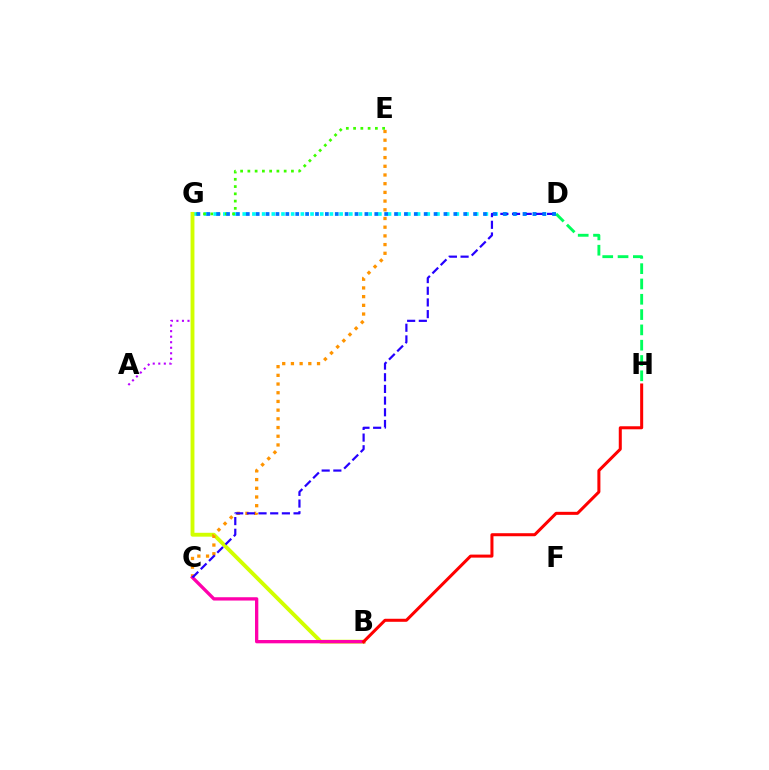{('A', 'G'): [{'color': '#b900ff', 'line_style': 'dotted', 'thickness': 1.5}], ('D', 'G'): [{'color': '#00fff6', 'line_style': 'dotted', 'thickness': 2.63}, {'color': '#0074ff', 'line_style': 'dotted', 'thickness': 2.68}], ('D', 'H'): [{'color': '#00ff5c', 'line_style': 'dashed', 'thickness': 2.08}], ('B', 'G'): [{'color': '#d1ff00', 'line_style': 'solid', 'thickness': 2.79}], ('C', 'E'): [{'color': '#ff9400', 'line_style': 'dotted', 'thickness': 2.36}], ('B', 'C'): [{'color': '#ff00ac', 'line_style': 'solid', 'thickness': 2.38}], ('E', 'G'): [{'color': '#3dff00', 'line_style': 'dotted', 'thickness': 1.97}], ('B', 'H'): [{'color': '#ff0000', 'line_style': 'solid', 'thickness': 2.18}], ('C', 'D'): [{'color': '#2500ff', 'line_style': 'dashed', 'thickness': 1.59}]}